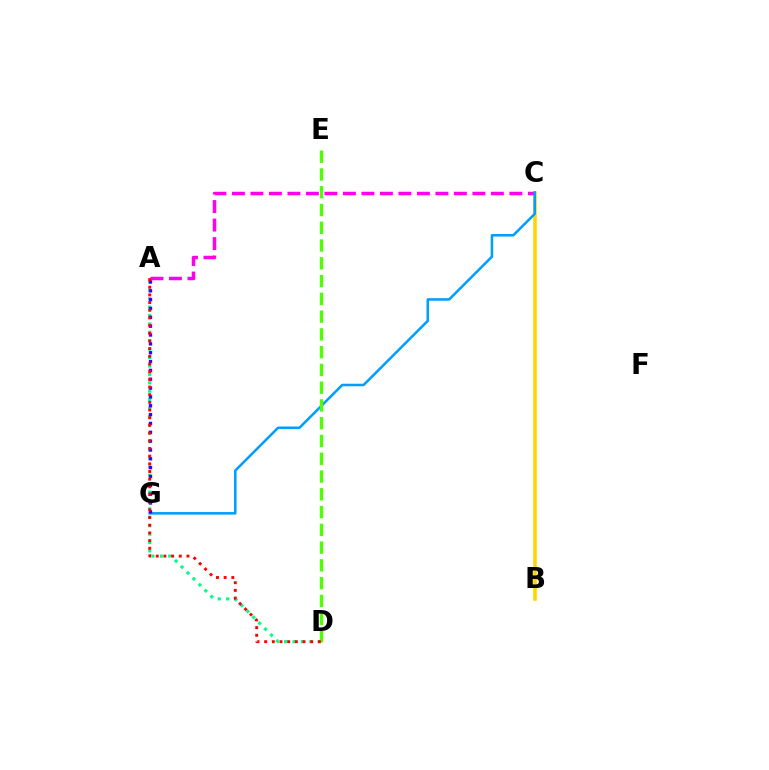{('B', 'C'): [{'color': '#ffd500', 'line_style': 'solid', 'thickness': 2.54}], ('A', 'C'): [{'color': '#ff00ed', 'line_style': 'dashed', 'thickness': 2.51}], ('A', 'D'): [{'color': '#00ff86', 'line_style': 'dotted', 'thickness': 2.28}, {'color': '#ff0000', 'line_style': 'dotted', 'thickness': 2.09}], ('C', 'G'): [{'color': '#009eff', 'line_style': 'solid', 'thickness': 1.83}], ('D', 'E'): [{'color': '#4fff00', 'line_style': 'dashed', 'thickness': 2.41}], ('A', 'G'): [{'color': '#3700ff', 'line_style': 'dotted', 'thickness': 2.4}]}